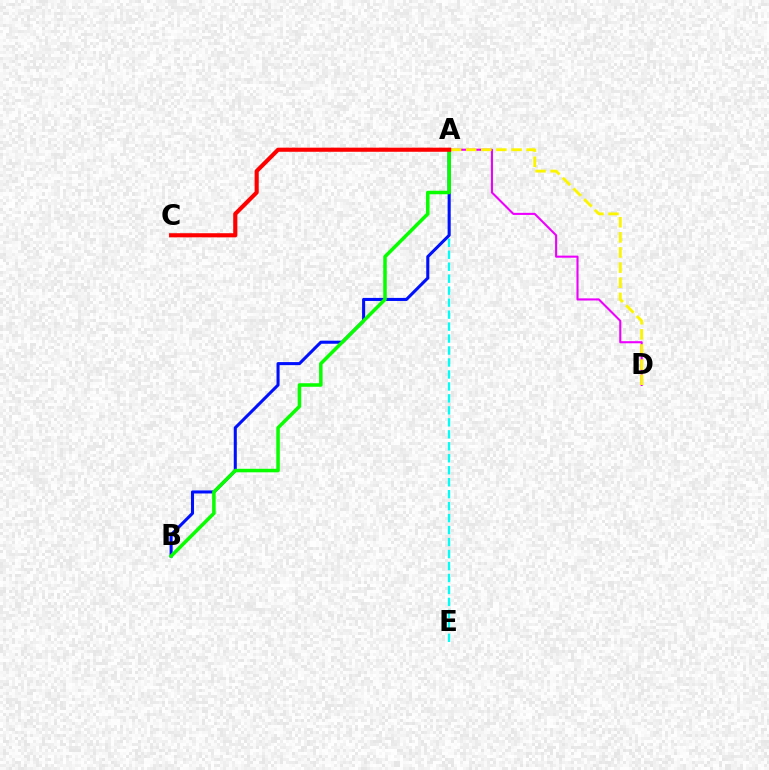{('A', 'E'): [{'color': '#00fff6', 'line_style': 'dashed', 'thickness': 1.63}], ('A', 'B'): [{'color': '#0010ff', 'line_style': 'solid', 'thickness': 2.2}, {'color': '#08ff00', 'line_style': 'solid', 'thickness': 2.54}], ('A', 'D'): [{'color': '#ee00ff', 'line_style': 'solid', 'thickness': 1.51}, {'color': '#fcf500', 'line_style': 'dashed', 'thickness': 2.05}], ('A', 'C'): [{'color': '#ff0000', 'line_style': 'solid', 'thickness': 2.96}]}